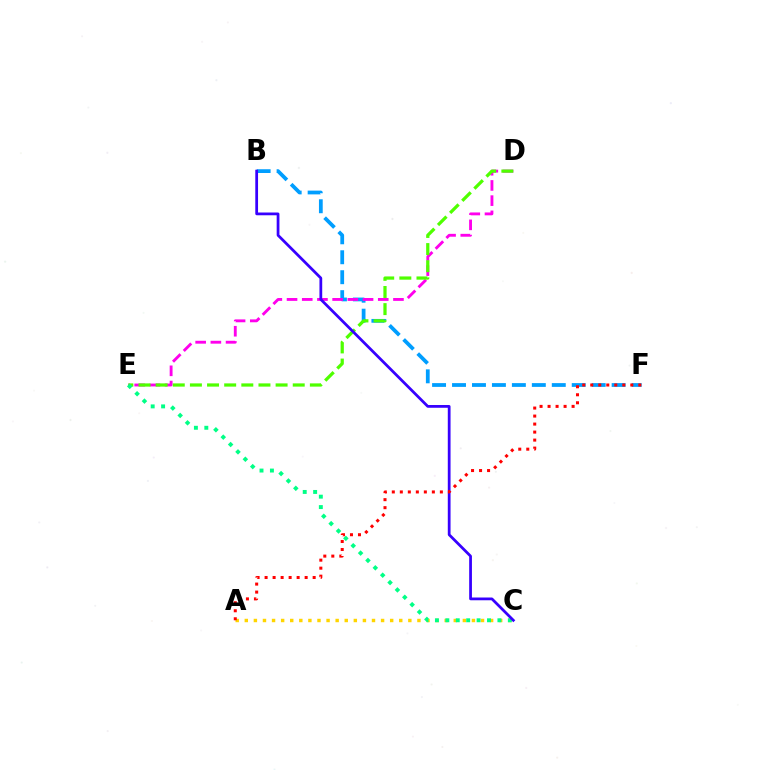{('B', 'F'): [{'color': '#009eff', 'line_style': 'dashed', 'thickness': 2.71}], ('A', 'C'): [{'color': '#ffd500', 'line_style': 'dotted', 'thickness': 2.47}], ('D', 'E'): [{'color': '#ff00ed', 'line_style': 'dashed', 'thickness': 2.07}, {'color': '#4fff00', 'line_style': 'dashed', 'thickness': 2.33}], ('C', 'E'): [{'color': '#00ff86', 'line_style': 'dotted', 'thickness': 2.83}], ('B', 'C'): [{'color': '#3700ff', 'line_style': 'solid', 'thickness': 1.99}], ('A', 'F'): [{'color': '#ff0000', 'line_style': 'dotted', 'thickness': 2.18}]}